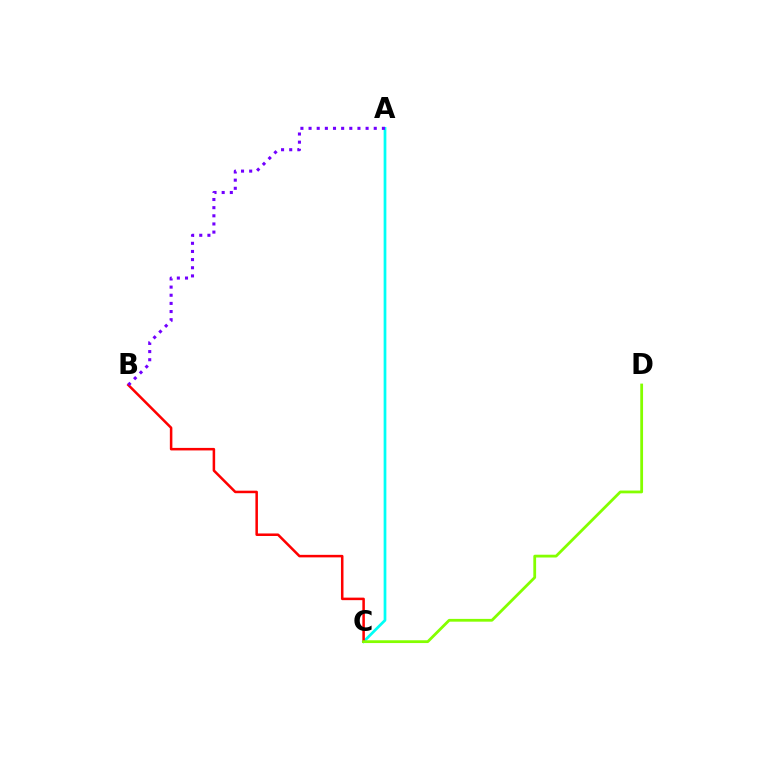{('A', 'C'): [{'color': '#00fff6', 'line_style': 'solid', 'thickness': 1.97}], ('B', 'C'): [{'color': '#ff0000', 'line_style': 'solid', 'thickness': 1.82}], ('C', 'D'): [{'color': '#84ff00', 'line_style': 'solid', 'thickness': 2.0}], ('A', 'B'): [{'color': '#7200ff', 'line_style': 'dotted', 'thickness': 2.21}]}